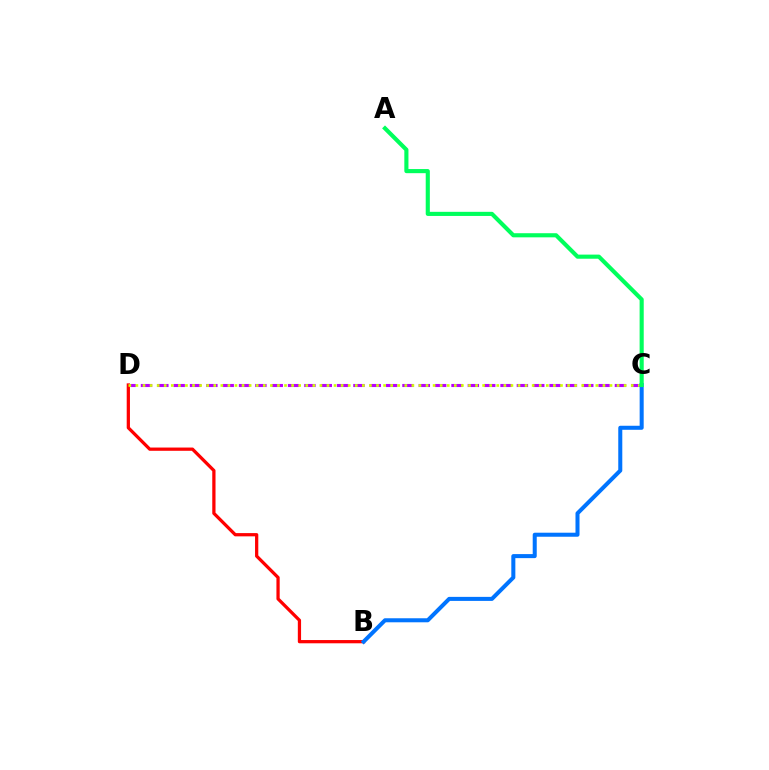{('C', 'D'): [{'color': '#b900ff', 'line_style': 'dashed', 'thickness': 2.22}, {'color': '#d1ff00', 'line_style': 'dotted', 'thickness': 1.92}], ('B', 'D'): [{'color': '#ff0000', 'line_style': 'solid', 'thickness': 2.34}], ('B', 'C'): [{'color': '#0074ff', 'line_style': 'solid', 'thickness': 2.9}], ('A', 'C'): [{'color': '#00ff5c', 'line_style': 'solid', 'thickness': 2.96}]}